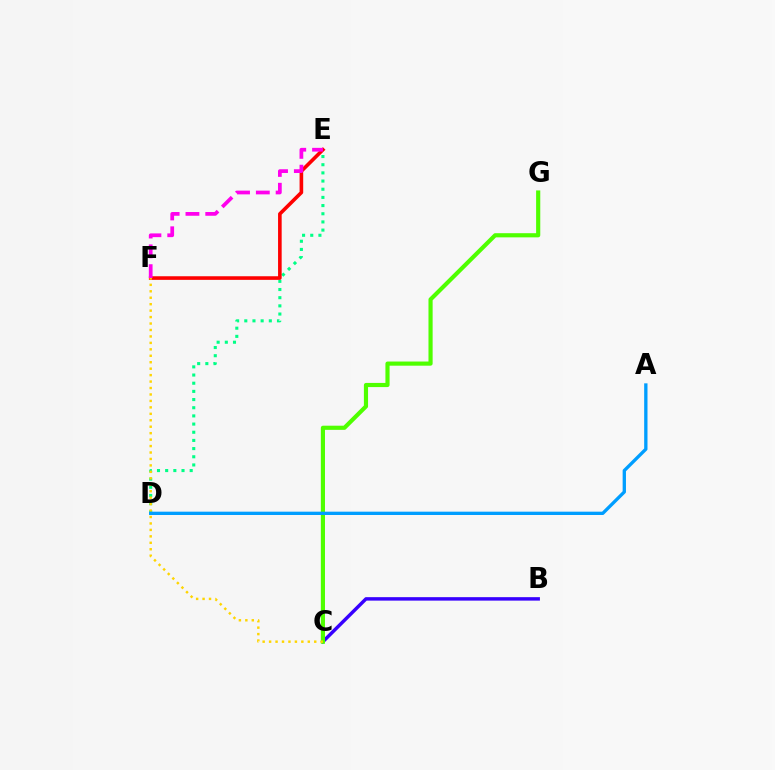{('D', 'E'): [{'color': '#00ff86', 'line_style': 'dotted', 'thickness': 2.22}], ('E', 'F'): [{'color': '#ff0000', 'line_style': 'solid', 'thickness': 2.6}, {'color': '#ff00ed', 'line_style': 'dashed', 'thickness': 2.69}], ('B', 'C'): [{'color': '#3700ff', 'line_style': 'solid', 'thickness': 2.49}], ('C', 'G'): [{'color': '#4fff00', 'line_style': 'solid', 'thickness': 2.99}], ('C', 'F'): [{'color': '#ffd500', 'line_style': 'dotted', 'thickness': 1.75}], ('A', 'D'): [{'color': '#009eff', 'line_style': 'solid', 'thickness': 2.39}]}